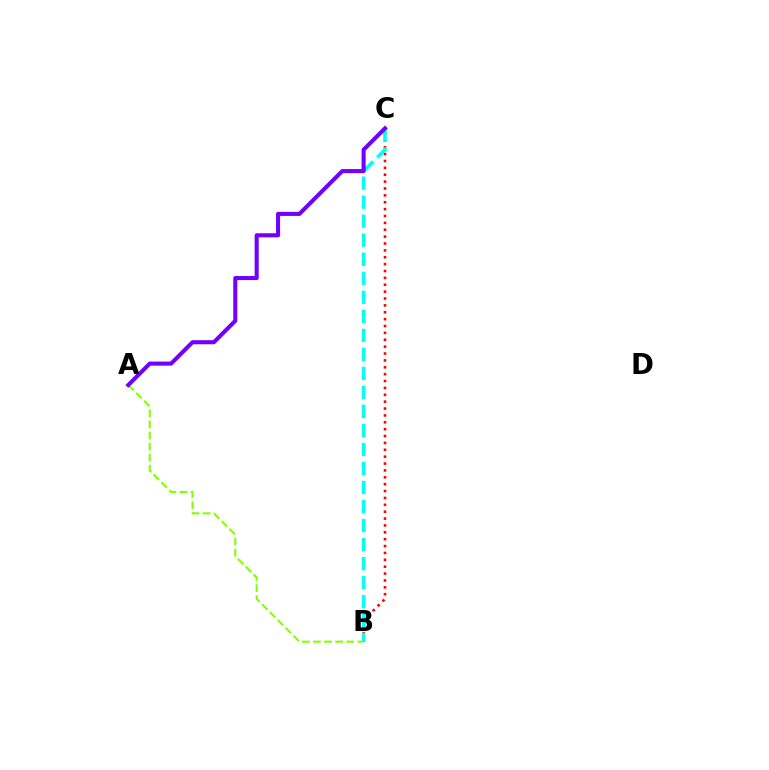{('B', 'C'): [{'color': '#ff0000', 'line_style': 'dotted', 'thickness': 1.87}, {'color': '#00fff6', 'line_style': 'dashed', 'thickness': 2.58}], ('A', 'B'): [{'color': '#84ff00', 'line_style': 'dashed', 'thickness': 1.51}], ('A', 'C'): [{'color': '#7200ff', 'line_style': 'solid', 'thickness': 2.94}]}